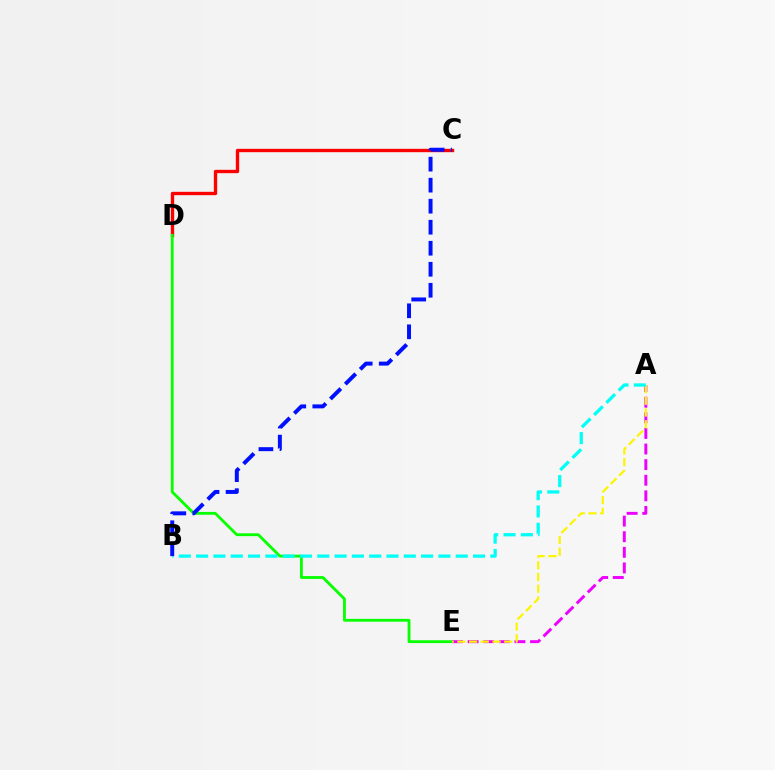{('C', 'D'): [{'color': '#ff0000', 'line_style': 'solid', 'thickness': 2.41}], ('D', 'E'): [{'color': '#08ff00', 'line_style': 'solid', 'thickness': 2.04}], ('A', 'E'): [{'color': '#ee00ff', 'line_style': 'dashed', 'thickness': 2.12}, {'color': '#fcf500', 'line_style': 'dashed', 'thickness': 1.59}], ('A', 'B'): [{'color': '#00fff6', 'line_style': 'dashed', 'thickness': 2.35}], ('B', 'C'): [{'color': '#0010ff', 'line_style': 'dashed', 'thickness': 2.86}]}